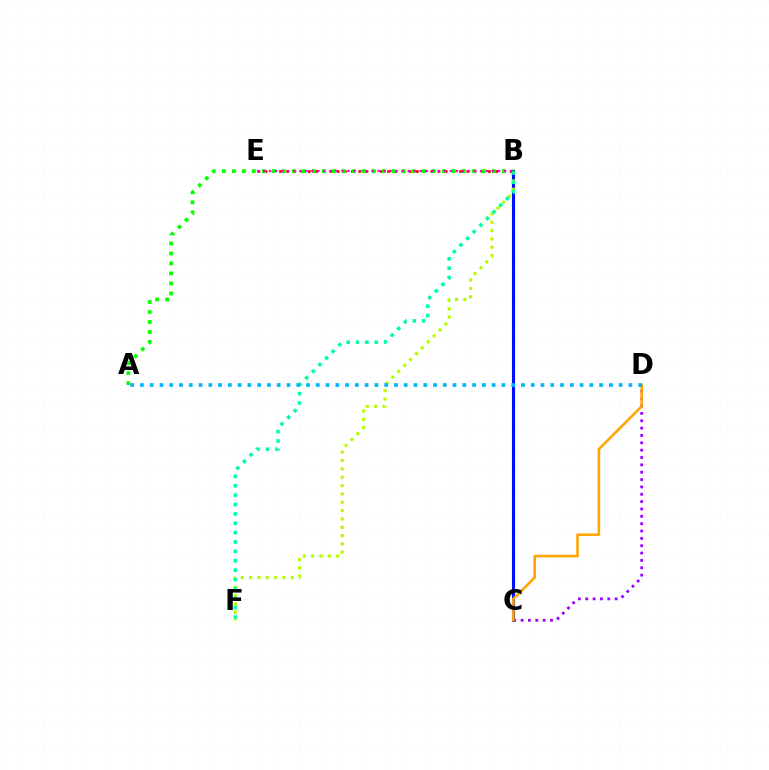{('B', 'C'): [{'color': '#0010ff', 'line_style': 'solid', 'thickness': 2.24}], ('B', 'F'): [{'color': '#b3ff00', 'line_style': 'dotted', 'thickness': 2.27}, {'color': '#00ff9d', 'line_style': 'dotted', 'thickness': 2.55}], ('C', 'D'): [{'color': '#9b00ff', 'line_style': 'dotted', 'thickness': 2.0}, {'color': '#ffa500', 'line_style': 'solid', 'thickness': 1.85}], ('B', 'E'): [{'color': '#ff0000', 'line_style': 'dotted', 'thickness': 1.96}, {'color': '#ff00bd', 'line_style': 'dotted', 'thickness': 1.64}], ('A', 'B'): [{'color': '#08ff00', 'line_style': 'dotted', 'thickness': 2.72}], ('A', 'D'): [{'color': '#00b5ff', 'line_style': 'dotted', 'thickness': 2.65}]}